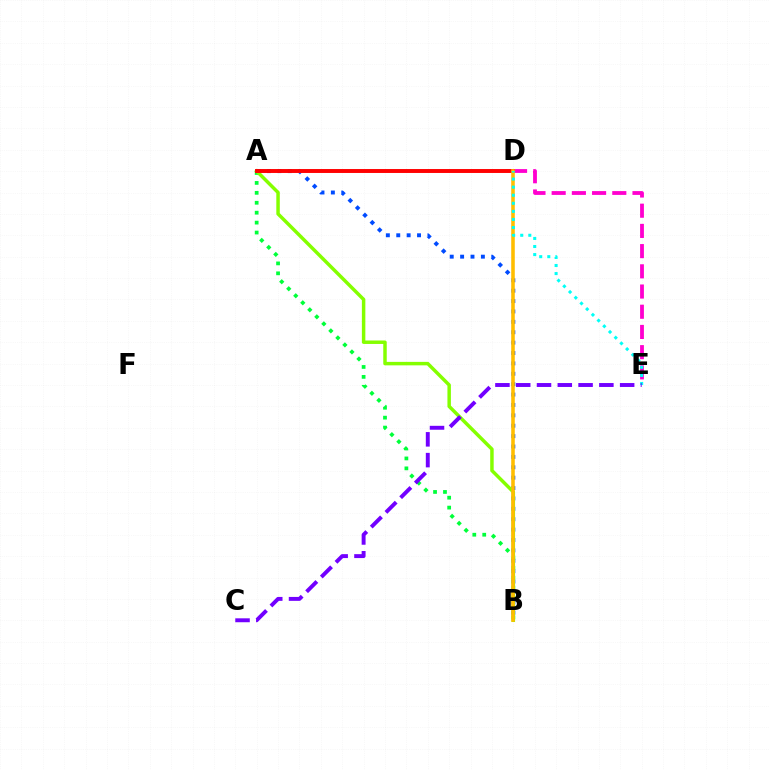{('A', 'B'): [{'color': '#00ff39', 'line_style': 'dotted', 'thickness': 2.7}, {'color': '#004bff', 'line_style': 'dotted', 'thickness': 2.82}, {'color': '#84ff00', 'line_style': 'solid', 'thickness': 2.5}], ('D', 'E'): [{'color': '#ff00cf', 'line_style': 'dashed', 'thickness': 2.75}, {'color': '#00fff6', 'line_style': 'dotted', 'thickness': 2.19}], ('A', 'D'): [{'color': '#ff0000', 'line_style': 'solid', 'thickness': 2.82}], ('B', 'D'): [{'color': '#ffbd00', 'line_style': 'solid', 'thickness': 2.57}], ('C', 'E'): [{'color': '#7200ff', 'line_style': 'dashed', 'thickness': 2.82}]}